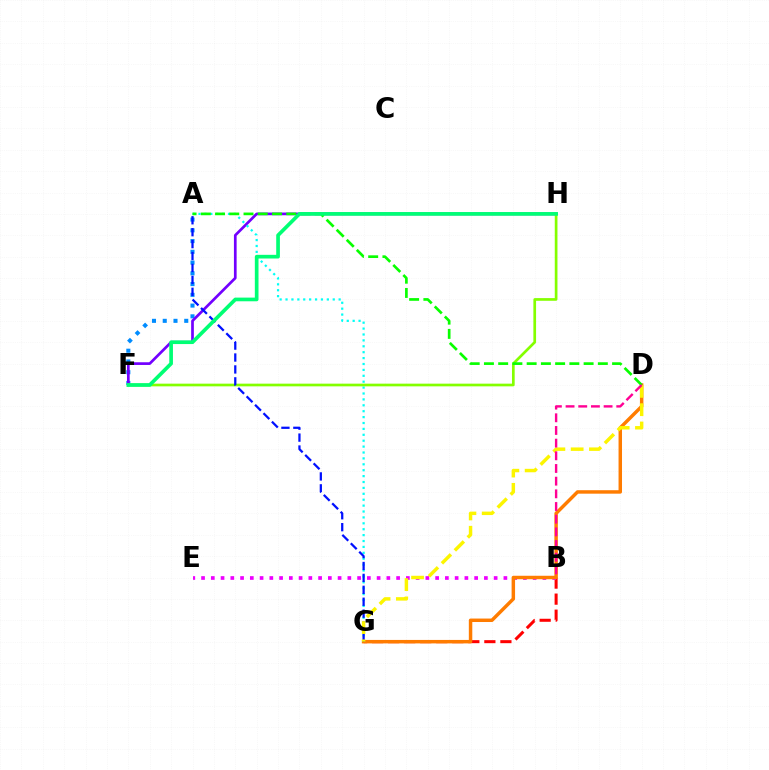{('B', 'G'): [{'color': '#ff0000', 'line_style': 'dashed', 'thickness': 2.18}], ('A', 'F'): [{'color': '#008cff', 'line_style': 'dotted', 'thickness': 2.92}], ('B', 'E'): [{'color': '#ee00ff', 'line_style': 'dotted', 'thickness': 2.65}], ('F', 'H'): [{'color': '#7200ff', 'line_style': 'solid', 'thickness': 1.95}, {'color': '#84ff00', 'line_style': 'solid', 'thickness': 1.94}, {'color': '#00ff74', 'line_style': 'solid', 'thickness': 2.65}], ('A', 'G'): [{'color': '#00fff6', 'line_style': 'dotted', 'thickness': 1.6}, {'color': '#0010ff', 'line_style': 'dashed', 'thickness': 1.62}], ('D', 'G'): [{'color': '#ff7c00', 'line_style': 'solid', 'thickness': 2.49}, {'color': '#fcf500', 'line_style': 'dashed', 'thickness': 2.49}], ('A', 'D'): [{'color': '#08ff00', 'line_style': 'dashed', 'thickness': 1.93}], ('B', 'D'): [{'color': '#ff0094', 'line_style': 'dashed', 'thickness': 1.72}]}